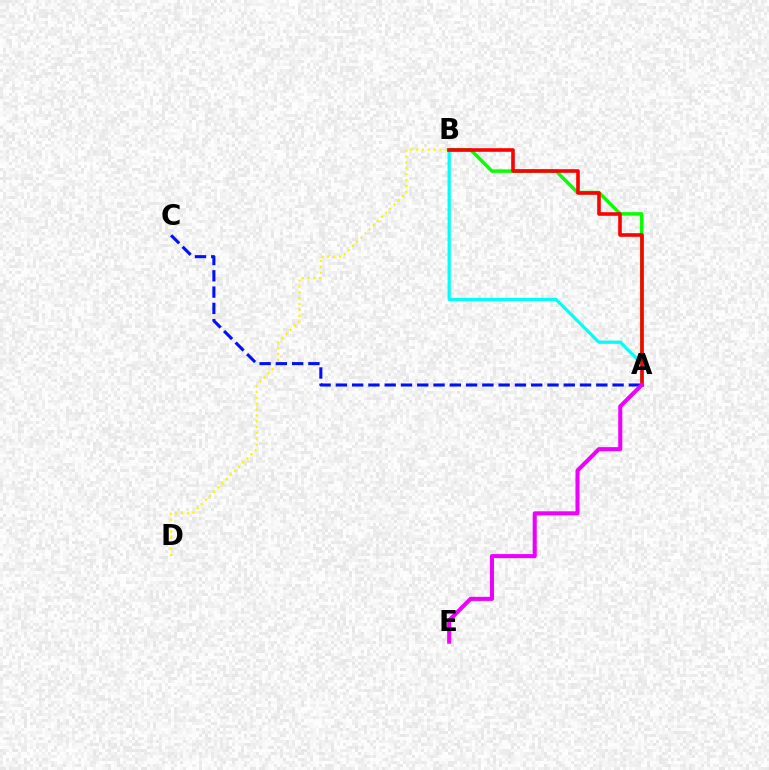{('A', 'B'): [{'color': '#08ff00', 'line_style': 'solid', 'thickness': 2.5}, {'color': '#00fff6', 'line_style': 'solid', 'thickness': 2.3}, {'color': '#ff0000', 'line_style': 'solid', 'thickness': 2.61}], ('B', 'D'): [{'color': '#fcf500', 'line_style': 'dotted', 'thickness': 1.59}], ('A', 'C'): [{'color': '#0010ff', 'line_style': 'dashed', 'thickness': 2.21}], ('A', 'E'): [{'color': '#ee00ff', 'line_style': 'solid', 'thickness': 2.93}]}